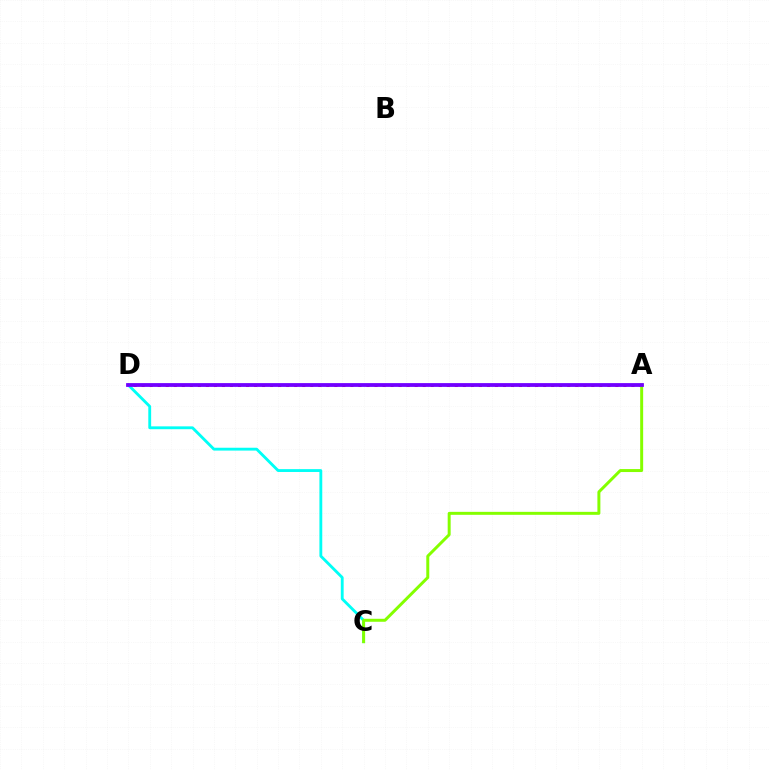{('A', 'D'): [{'color': '#ff0000', 'line_style': 'dotted', 'thickness': 2.18}, {'color': '#7200ff', 'line_style': 'solid', 'thickness': 2.73}], ('C', 'D'): [{'color': '#00fff6', 'line_style': 'solid', 'thickness': 2.05}], ('A', 'C'): [{'color': '#84ff00', 'line_style': 'solid', 'thickness': 2.14}]}